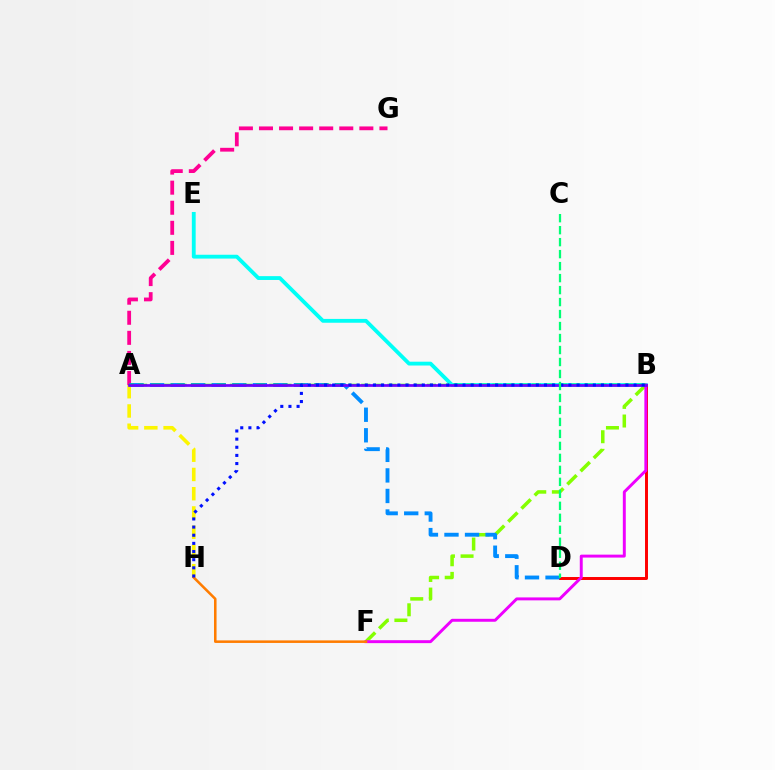{('A', 'G'): [{'color': '#ff0094', 'line_style': 'dashed', 'thickness': 2.73}], ('A', 'H'): [{'color': '#fcf500', 'line_style': 'dashed', 'thickness': 2.62}], ('B', 'E'): [{'color': '#00fff6', 'line_style': 'solid', 'thickness': 2.76}], ('B', 'D'): [{'color': '#ff0000', 'line_style': 'solid', 'thickness': 2.13}], ('B', 'F'): [{'color': '#84ff00', 'line_style': 'dashed', 'thickness': 2.53}, {'color': '#ee00ff', 'line_style': 'solid', 'thickness': 2.12}], ('A', 'D'): [{'color': '#008cff', 'line_style': 'dashed', 'thickness': 2.79}], ('A', 'B'): [{'color': '#08ff00', 'line_style': 'dashed', 'thickness': 1.78}, {'color': '#7200ff', 'line_style': 'solid', 'thickness': 1.95}], ('F', 'H'): [{'color': '#ff7c00', 'line_style': 'solid', 'thickness': 1.83}], ('B', 'H'): [{'color': '#0010ff', 'line_style': 'dotted', 'thickness': 2.21}], ('C', 'D'): [{'color': '#00ff74', 'line_style': 'dashed', 'thickness': 1.63}]}